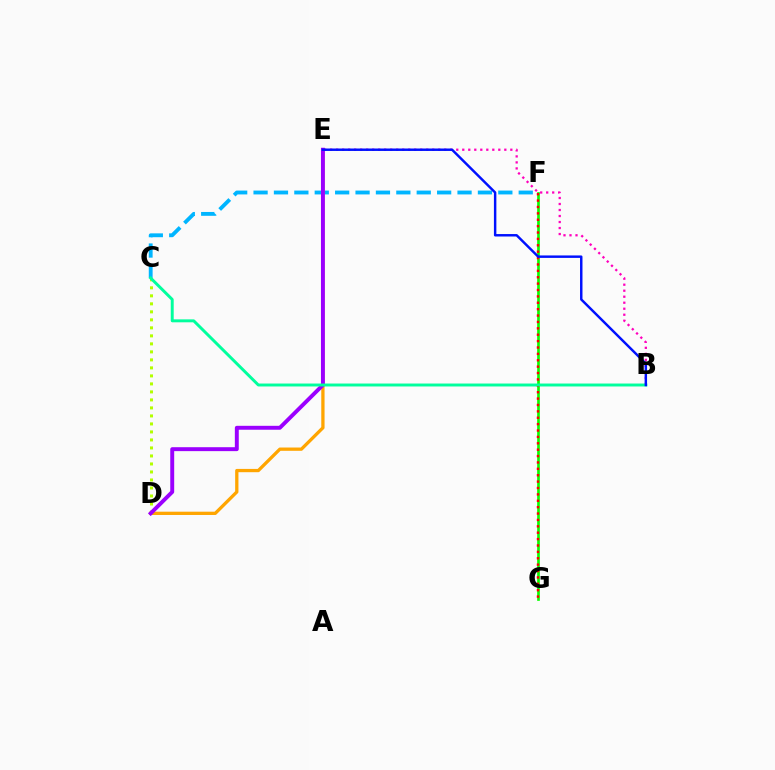{('B', 'E'): [{'color': '#ff00bd', 'line_style': 'dotted', 'thickness': 1.63}, {'color': '#0010ff', 'line_style': 'solid', 'thickness': 1.76}], ('C', 'F'): [{'color': '#00b5ff', 'line_style': 'dashed', 'thickness': 2.77}], ('F', 'G'): [{'color': '#08ff00', 'line_style': 'solid', 'thickness': 1.93}, {'color': '#ff0000', 'line_style': 'dotted', 'thickness': 1.74}], ('C', 'D'): [{'color': '#b3ff00', 'line_style': 'dotted', 'thickness': 2.18}], ('D', 'E'): [{'color': '#ffa500', 'line_style': 'solid', 'thickness': 2.36}, {'color': '#9b00ff', 'line_style': 'solid', 'thickness': 2.82}], ('B', 'C'): [{'color': '#00ff9d', 'line_style': 'solid', 'thickness': 2.12}]}